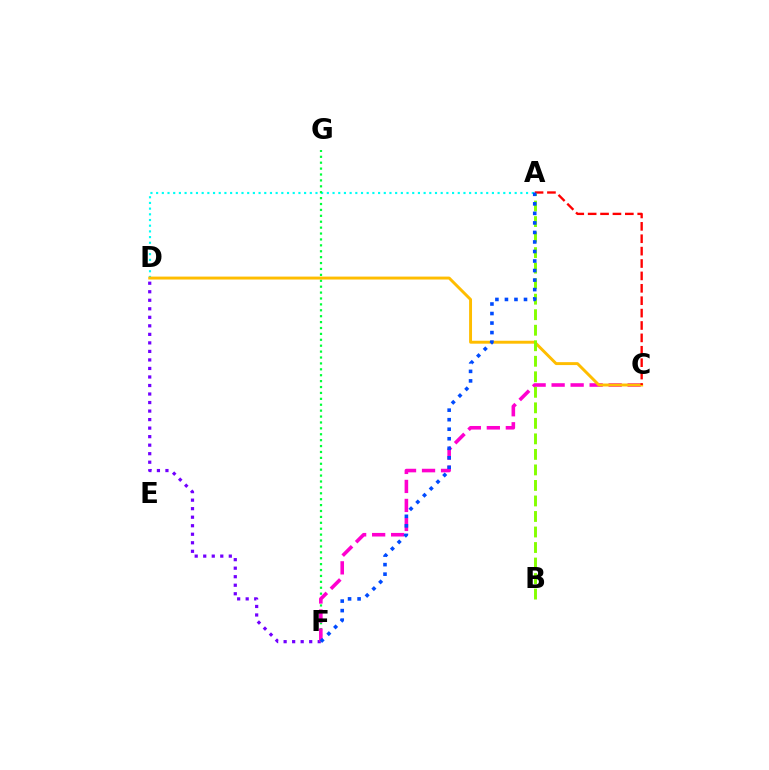{('D', 'F'): [{'color': '#7200ff', 'line_style': 'dotted', 'thickness': 2.32}], ('A', 'D'): [{'color': '#00fff6', 'line_style': 'dotted', 'thickness': 1.55}], ('F', 'G'): [{'color': '#00ff39', 'line_style': 'dotted', 'thickness': 1.6}], ('C', 'F'): [{'color': '#ff00cf', 'line_style': 'dashed', 'thickness': 2.58}], ('C', 'D'): [{'color': '#ffbd00', 'line_style': 'solid', 'thickness': 2.11}], ('A', 'C'): [{'color': '#ff0000', 'line_style': 'dashed', 'thickness': 1.68}], ('A', 'B'): [{'color': '#84ff00', 'line_style': 'dashed', 'thickness': 2.11}], ('A', 'F'): [{'color': '#004bff', 'line_style': 'dotted', 'thickness': 2.59}]}